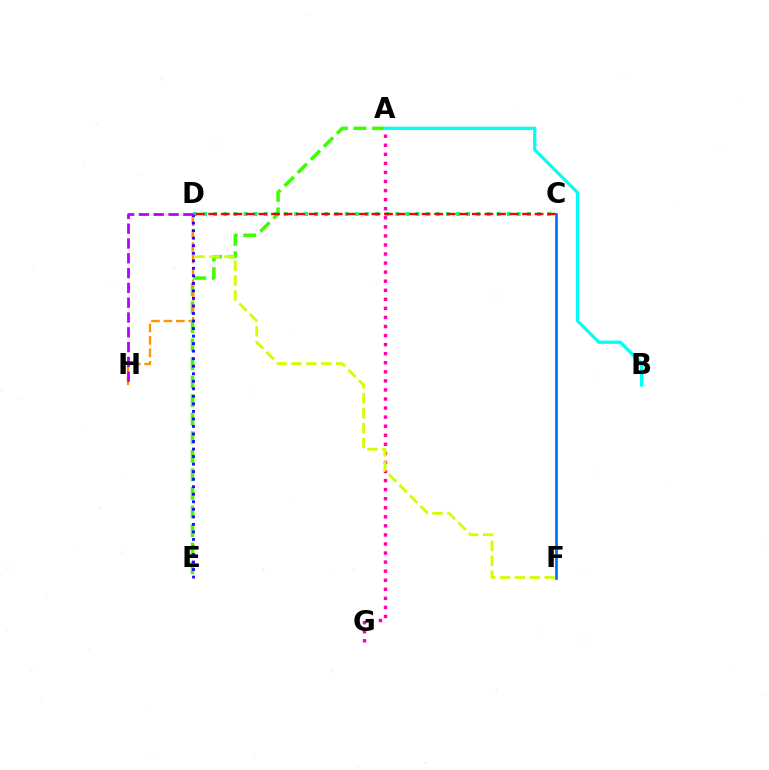{('A', 'E'): [{'color': '#3dff00', 'line_style': 'dashed', 'thickness': 2.52}], ('C', 'D'): [{'color': '#00ff5c', 'line_style': 'dotted', 'thickness': 2.75}, {'color': '#ff0000', 'line_style': 'dashed', 'thickness': 1.71}], ('A', 'G'): [{'color': '#ff00ac', 'line_style': 'dotted', 'thickness': 2.46}], ('D', 'F'): [{'color': '#d1ff00', 'line_style': 'dashed', 'thickness': 2.02}], ('D', 'H'): [{'color': '#ff9400', 'line_style': 'dashed', 'thickness': 1.69}, {'color': '#b900ff', 'line_style': 'dashed', 'thickness': 2.01}], ('D', 'E'): [{'color': '#2500ff', 'line_style': 'dotted', 'thickness': 2.05}], ('A', 'B'): [{'color': '#00fff6', 'line_style': 'solid', 'thickness': 2.36}], ('C', 'F'): [{'color': '#0074ff', 'line_style': 'solid', 'thickness': 1.96}]}